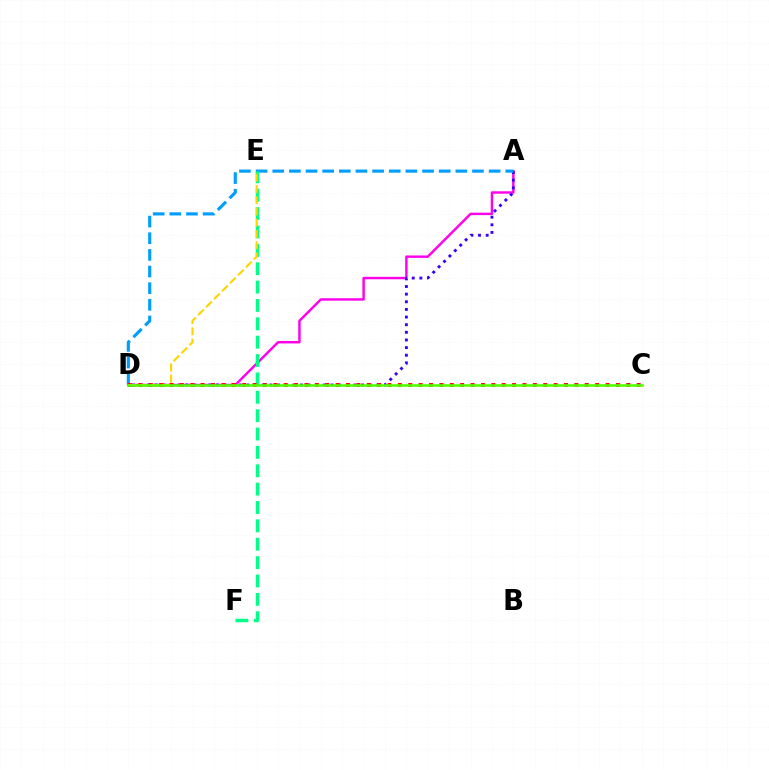{('A', 'D'): [{'color': '#ff00ed', 'line_style': 'solid', 'thickness': 1.75}, {'color': '#3700ff', 'line_style': 'dotted', 'thickness': 2.08}, {'color': '#009eff', 'line_style': 'dashed', 'thickness': 2.26}], ('E', 'F'): [{'color': '#00ff86', 'line_style': 'dashed', 'thickness': 2.5}], ('C', 'D'): [{'color': '#ff0000', 'line_style': 'dotted', 'thickness': 2.82}, {'color': '#4fff00', 'line_style': 'solid', 'thickness': 1.86}], ('D', 'E'): [{'color': '#ffd500', 'line_style': 'dashed', 'thickness': 1.53}]}